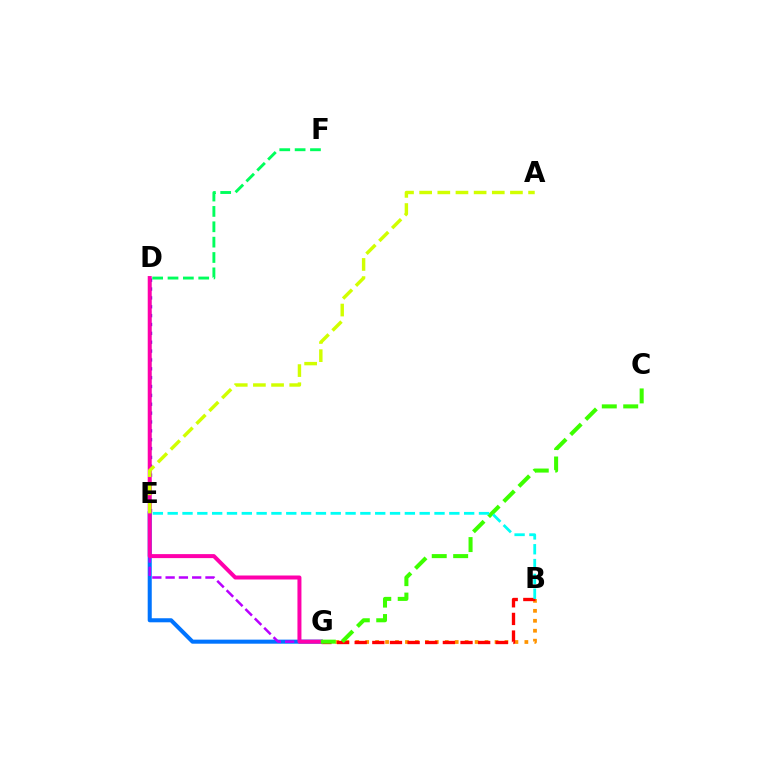{('D', 'E'): [{'color': '#2500ff', 'line_style': 'dotted', 'thickness': 2.41}], ('B', 'G'): [{'color': '#ff9400', 'line_style': 'dotted', 'thickness': 2.7}, {'color': '#ff0000', 'line_style': 'dashed', 'thickness': 2.4}], ('E', 'F'): [{'color': '#00ff5c', 'line_style': 'dashed', 'thickness': 2.09}], ('E', 'G'): [{'color': '#0074ff', 'line_style': 'solid', 'thickness': 2.92}, {'color': '#b900ff', 'line_style': 'dashed', 'thickness': 1.8}], ('D', 'G'): [{'color': '#ff00ac', 'line_style': 'solid', 'thickness': 2.88}], ('C', 'G'): [{'color': '#3dff00', 'line_style': 'dashed', 'thickness': 2.91}], ('B', 'E'): [{'color': '#00fff6', 'line_style': 'dashed', 'thickness': 2.01}], ('A', 'E'): [{'color': '#d1ff00', 'line_style': 'dashed', 'thickness': 2.47}]}